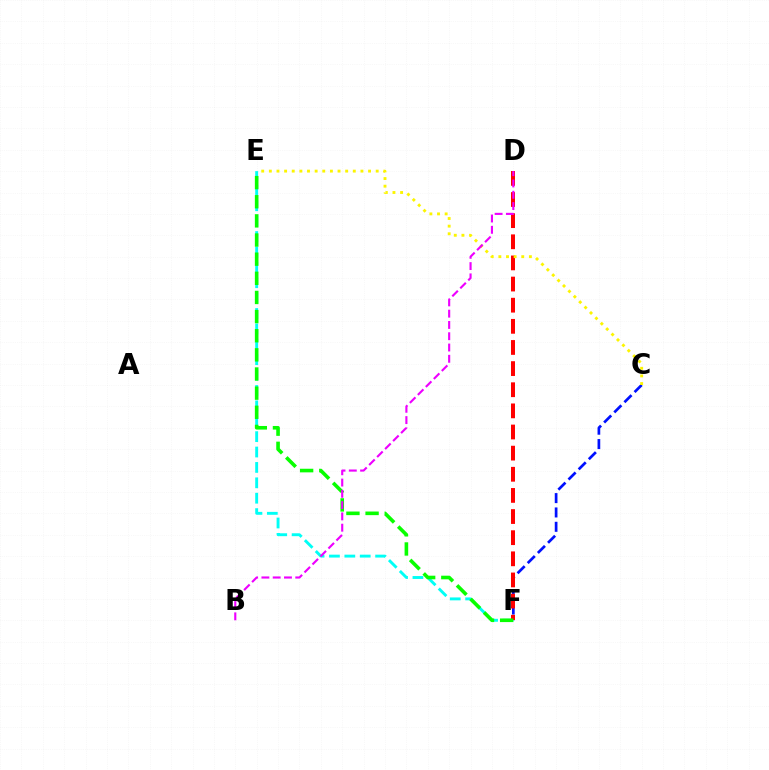{('C', 'F'): [{'color': '#0010ff', 'line_style': 'dashed', 'thickness': 1.95}], ('E', 'F'): [{'color': '#00fff6', 'line_style': 'dashed', 'thickness': 2.09}, {'color': '#08ff00', 'line_style': 'dashed', 'thickness': 2.6}], ('D', 'F'): [{'color': '#ff0000', 'line_style': 'dashed', 'thickness': 2.87}], ('C', 'E'): [{'color': '#fcf500', 'line_style': 'dotted', 'thickness': 2.07}], ('B', 'D'): [{'color': '#ee00ff', 'line_style': 'dashed', 'thickness': 1.53}]}